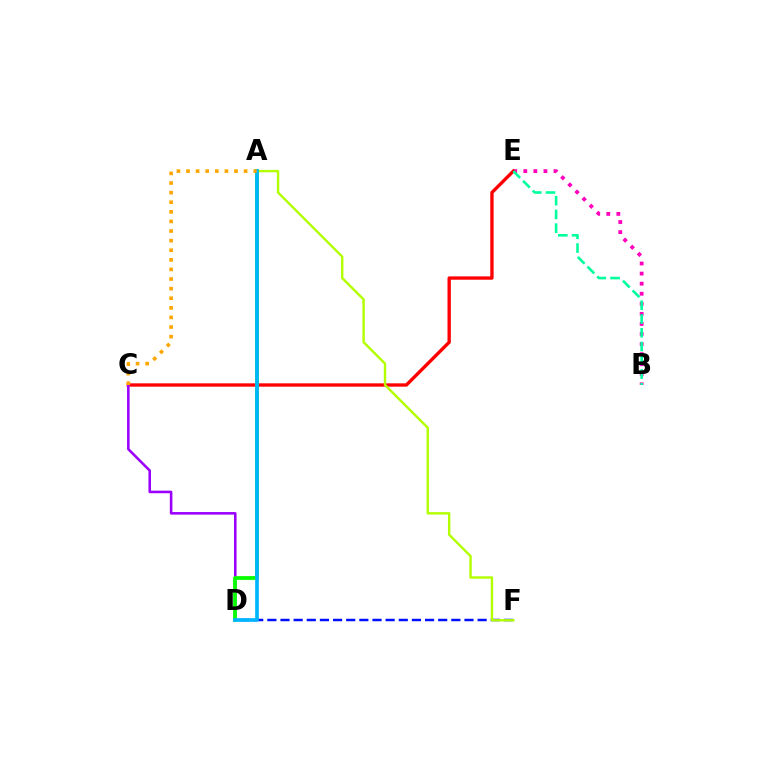{('B', 'E'): [{'color': '#ff00bd', 'line_style': 'dotted', 'thickness': 2.74}, {'color': '#00ff9d', 'line_style': 'dashed', 'thickness': 1.87}], ('C', 'E'): [{'color': '#ff0000', 'line_style': 'solid', 'thickness': 2.4}], ('D', 'F'): [{'color': '#0010ff', 'line_style': 'dashed', 'thickness': 1.79}], ('A', 'F'): [{'color': '#b3ff00', 'line_style': 'solid', 'thickness': 1.73}], ('C', 'D'): [{'color': '#9b00ff', 'line_style': 'solid', 'thickness': 1.85}], ('A', 'D'): [{'color': '#08ff00', 'line_style': 'solid', 'thickness': 2.72}, {'color': '#00b5ff', 'line_style': 'solid', 'thickness': 2.65}], ('A', 'C'): [{'color': '#ffa500', 'line_style': 'dotted', 'thickness': 2.61}]}